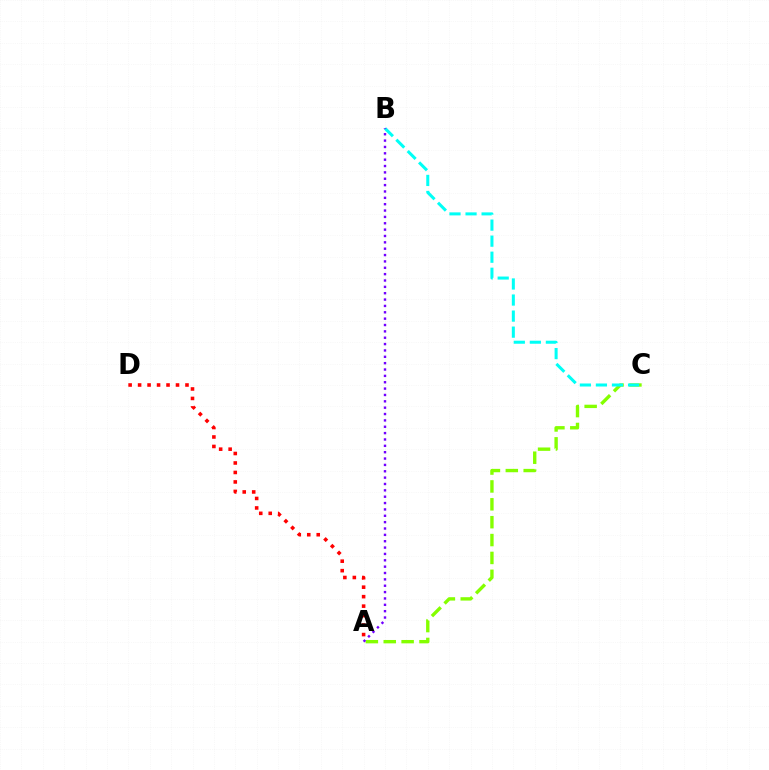{('A', 'C'): [{'color': '#84ff00', 'line_style': 'dashed', 'thickness': 2.43}], ('B', 'C'): [{'color': '#00fff6', 'line_style': 'dashed', 'thickness': 2.18}], ('A', 'B'): [{'color': '#7200ff', 'line_style': 'dotted', 'thickness': 1.73}], ('A', 'D'): [{'color': '#ff0000', 'line_style': 'dotted', 'thickness': 2.58}]}